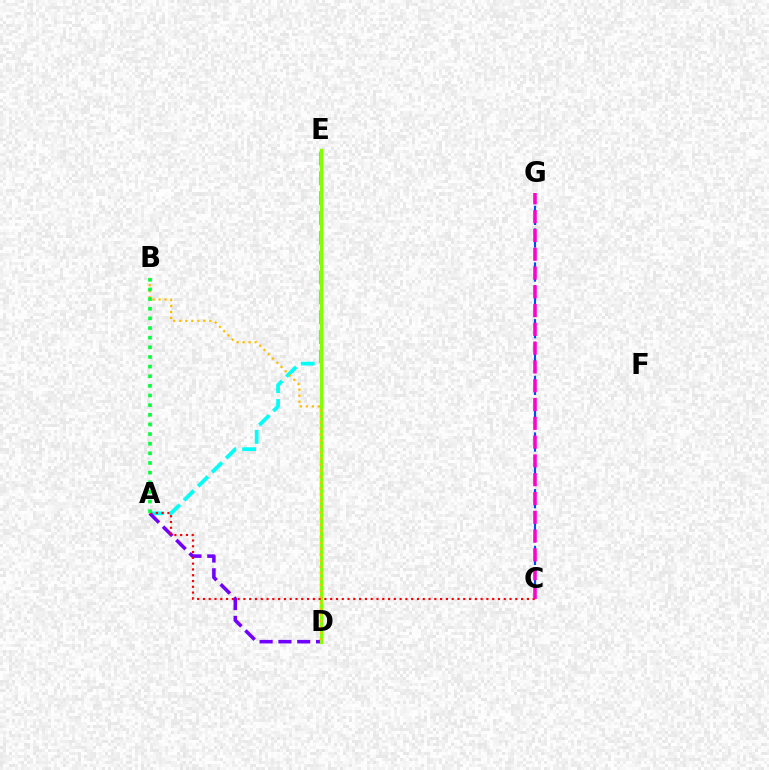{('A', 'E'): [{'color': '#00fff6', 'line_style': 'dashed', 'thickness': 2.7}], ('A', 'D'): [{'color': '#7200ff', 'line_style': 'dashed', 'thickness': 2.55}], ('C', 'G'): [{'color': '#004bff', 'line_style': 'dashed', 'thickness': 1.54}, {'color': '#ff00cf', 'line_style': 'dashed', 'thickness': 2.55}], ('D', 'E'): [{'color': '#84ff00', 'line_style': 'solid', 'thickness': 2.33}], ('A', 'C'): [{'color': '#ff0000', 'line_style': 'dotted', 'thickness': 1.57}], ('B', 'D'): [{'color': '#ffbd00', 'line_style': 'dotted', 'thickness': 1.63}], ('A', 'B'): [{'color': '#00ff39', 'line_style': 'dotted', 'thickness': 2.62}]}